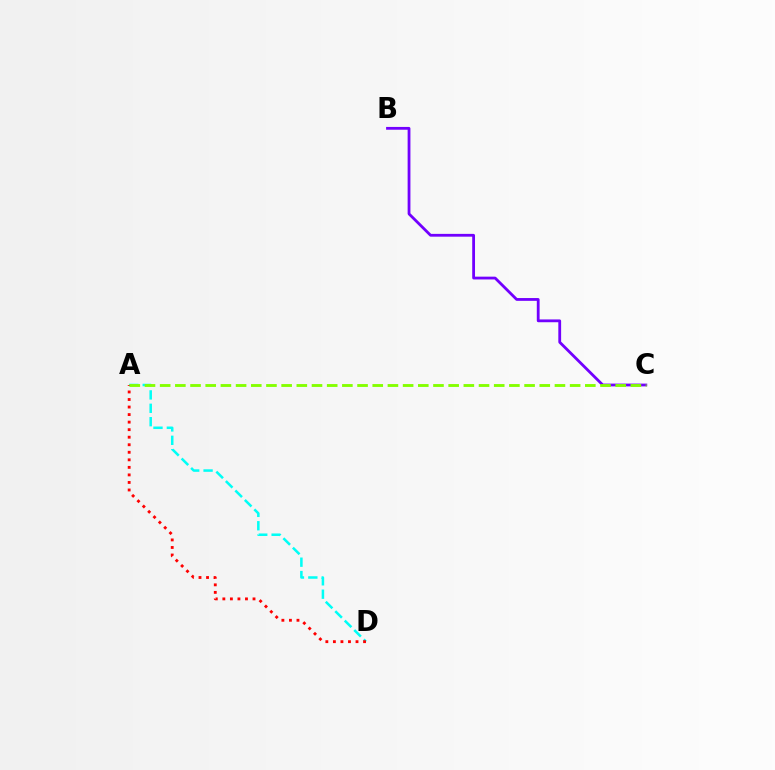{('A', 'D'): [{'color': '#00fff6', 'line_style': 'dashed', 'thickness': 1.82}, {'color': '#ff0000', 'line_style': 'dotted', 'thickness': 2.05}], ('B', 'C'): [{'color': '#7200ff', 'line_style': 'solid', 'thickness': 2.01}], ('A', 'C'): [{'color': '#84ff00', 'line_style': 'dashed', 'thickness': 2.06}]}